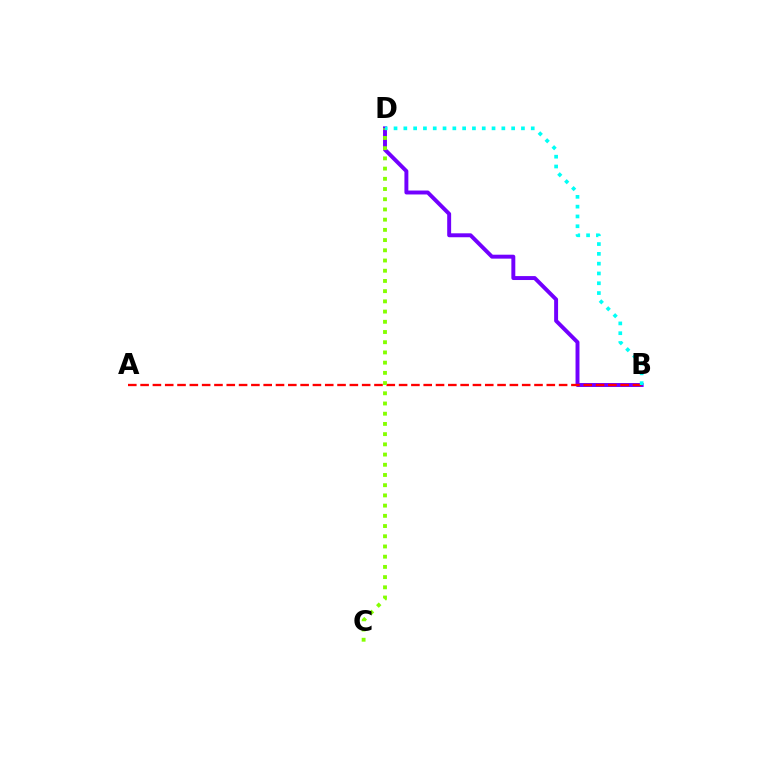{('B', 'D'): [{'color': '#7200ff', 'line_style': 'solid', 'thickness': 2.83}, {'color': '#00fff6', 'line_style': 'dotted', 'thickness': 2.66}], ('A', 'B'): [{'color': '#ff0000', 'line_style': 'dashed', 'thickness': 1.67}], ('C', 'D'): [{'color': '#84ff00', 'line_style': 'dotted', 'thickness': 2.77}]}